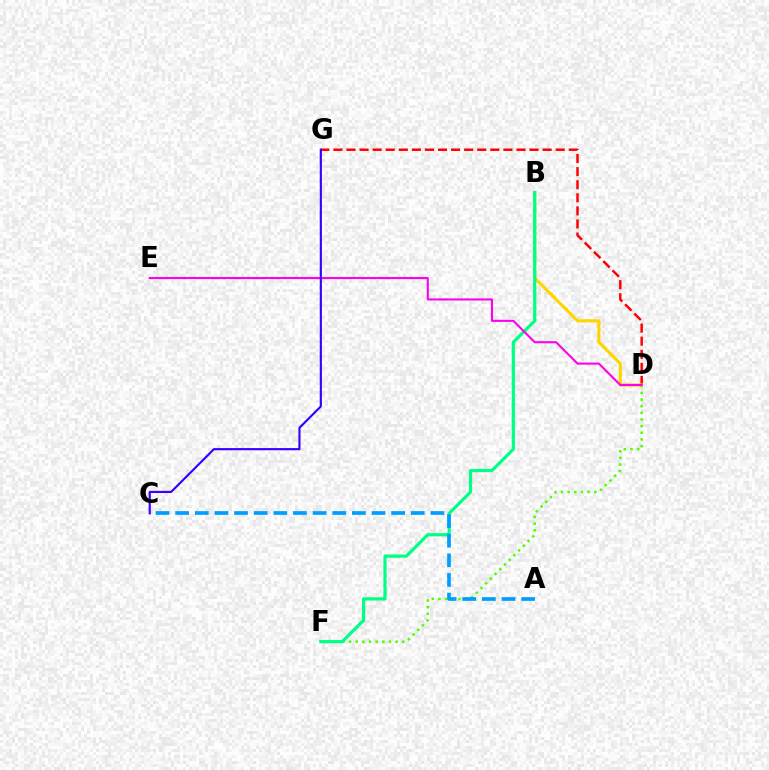{('D', 'F'): [{'color': '#4fff00', 'line_style': 'dotted', 'thickness': 1.81}], ('D', 'G'): [{'color': '#ff0000', 'line_style': 'dashed', 'thickness': 1.78}], ('B', 'D'): [{'color': '#ffd500', 'line_style': 'solid', 'thickness': 2.25}], ('B', 'F'): [{'color': '#00ff86', 'line_style': 'solid', 'thickness': 2.31}], ('D', 'E'): [{'color': '#ff00ed', 'line_style': 'solid', 'thickness': 1.51}], ('A', 'C'): [{'color': '#009eff', 'line_style': 'dashed', 'thickness': 2.67}], ('C', 'G'): [{'color': '#3700ff', 'line_style': 'solid', 'thickness': 1.55}]}